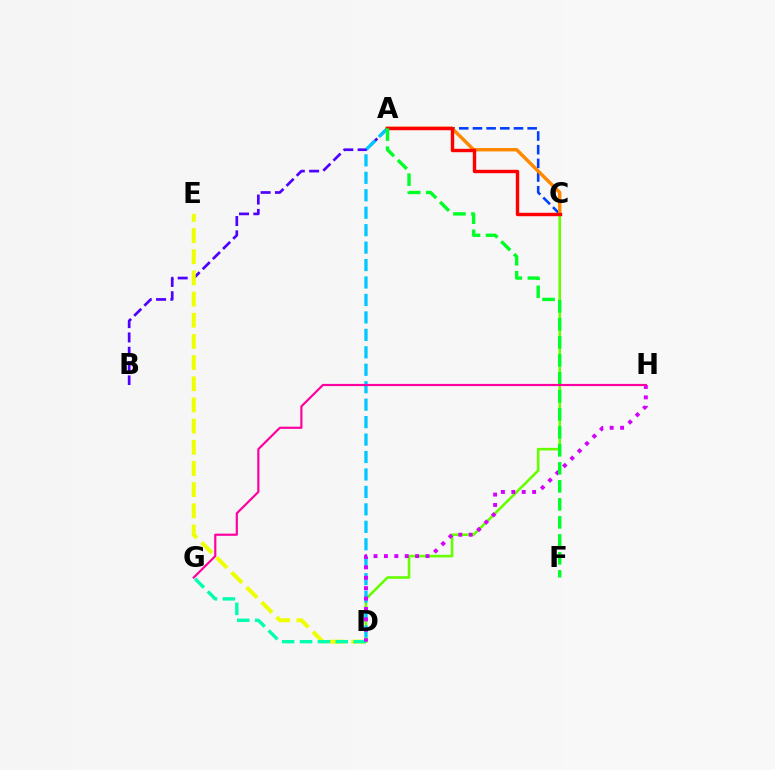{('A', 'B'): [{'color': '#4f00ff', 'line_style': 'dashed', 'thickness': 1.95}], ('C', 'D'): [{'color': '#66ff00', 'line_style': 'solid', 'thickness': 1.87}], ('A', 'D'): [{'color': '#00c7ff', 'line_style': 'dashed', 'thickness': 2.37}], ('D', 'E'): [{'color': '#eeff00', 'line_style': 'dashed', 'thickness': 2.88}], ('D', 'G'): [{'color': '#00ffaf', 'line_style': 'dashed', 'thickness': 2.43}], ('A', 'C'): [{'color': '#003fff', 'line_style': 'dashed', 'thickness': 1.86}, {'color': '#ff8800', 'line_style': 'solid', 'thickness': 2.48}, {'color': '#ff0000', 'line_style': 'solid', 'thickness': 2.45}], ('D', 'H'): [{'color': '#d600ff', 'line_style': 'dotted', 'thickness': 2.83}], ('A', 'F'): [{'color': '#00ff27', 'line_style': 'dashed', 'thickness': 2.45}], ('G', 'H'): [{'color': '#ff00a0', 'line_style': 'solid', 'thickness': 1.57}]}